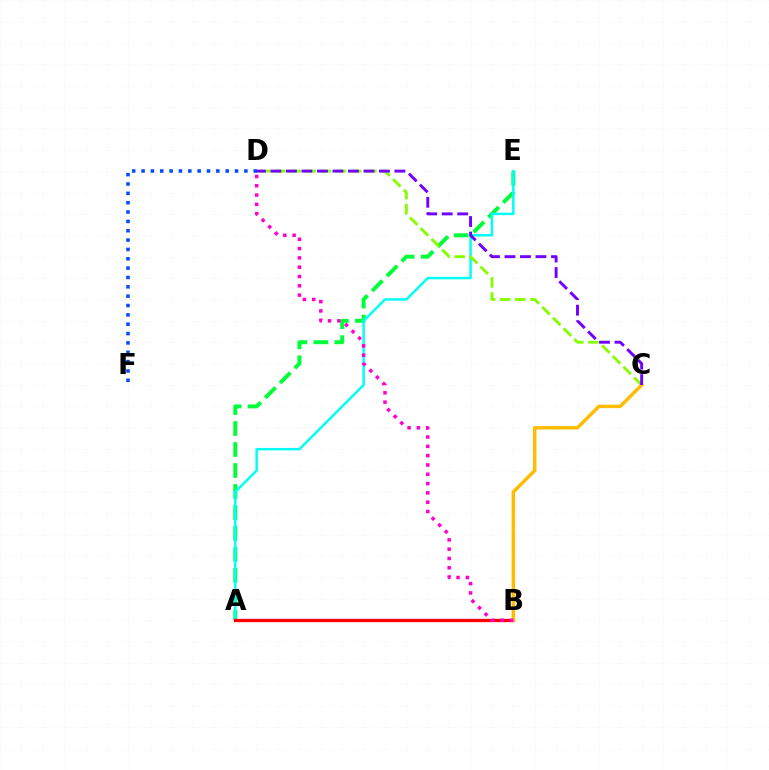{('A', 'E'): [{'color': '#00ff39', 'line_style': 'dashed', 'thickness': 2.85}, {'color': '#00fff6', 'line_style': 'solid', 'thickness': 1.79}], ('C', 'D'): [{'color': '#84ff00', 'line_style': 'dashed', 'thickness': 2.06}, {'color': '#7200ff', 'line_style': 'dashed', 'thickness': 2.11}], ('A', 'B'): [{'color': '#ff0000', 'line_style': 'solid', 'thickness': 2.36}], ('D', 'F'): [{'color': '#004bff', 'line_style': 'dotted', 'thickness': 2.54}], ('B', 'C'): [{'color': '#ffbd00', 'line_style': 'solid', 'thickness': 2.49}], ('B', 'D'): [{'color': '#ff00cf', 'line_style': 'dotted', 'thickness': 2.53}]}